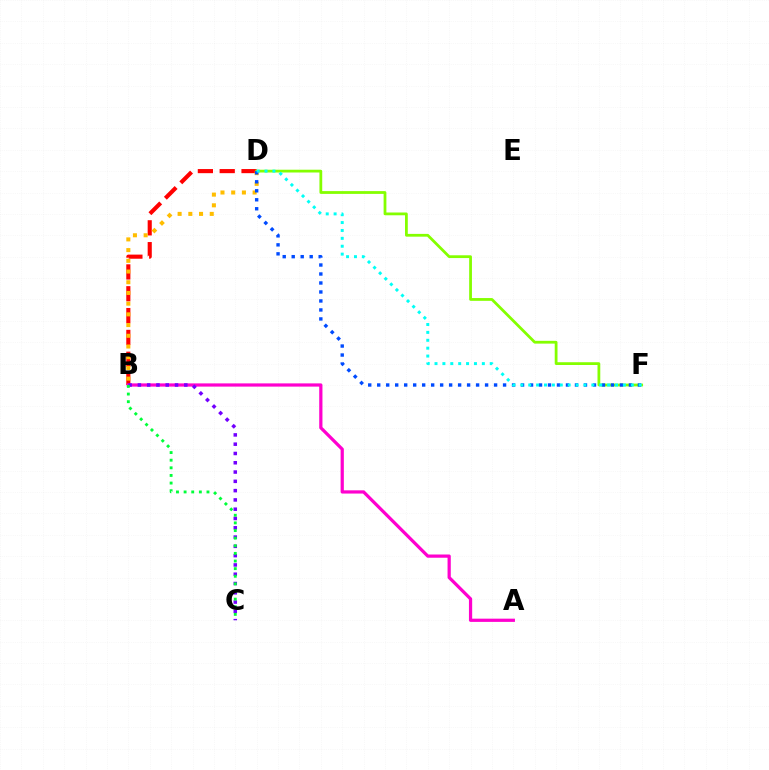{('B', 'D'): [{'color': '#ff0000', 'line_style': 'dashed', 'thickness': 2.97}, {'color': '#ffbd00', 'line_style': 'dotted', 'thickness': 2.91}], ('A', 'B'): [{'color': '#ff00cf', 'line_style': 'solid', 'thickness': 2.32}], ('D', 'F'): [{'color': '#84ff00', 'line_style': 'solid', 'thickness': 2.0}, {'color': '#004bff', 'line_style': 'dotted', 'thickness': 2.44}, {'color': '#00fff6', 'line_style': 'dotted', 'thickness': 2.14}], ('B', 'C'): [{'color': '#7200ff', 'line_style': 'dotted', 'thickness': 2.52}, {'color': '#00ff39', 'line_style': 'dotted', 'thickness': 2.07}]}